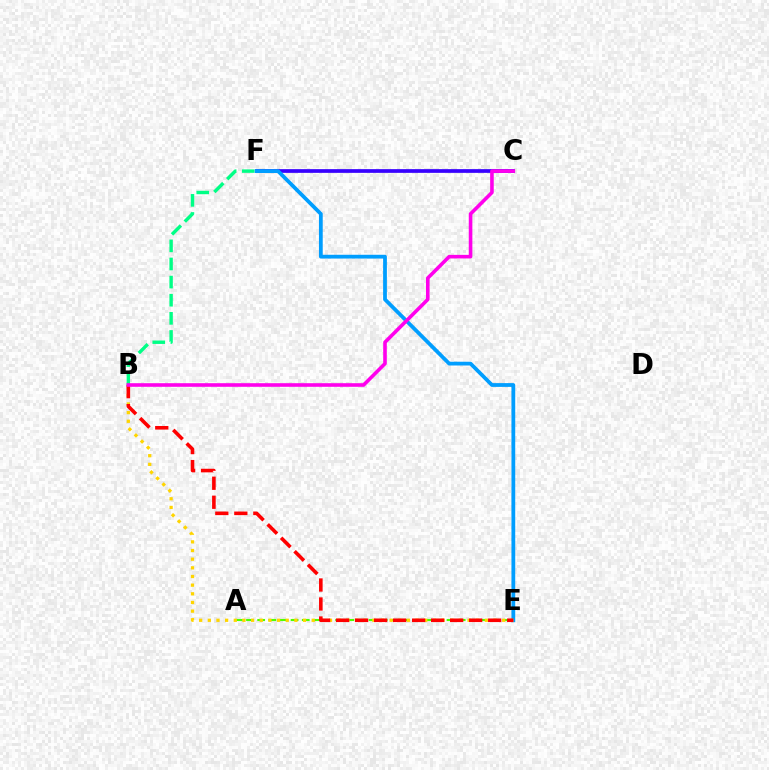{('A', 'E'): [{'color': '#4fff00', 'line_style': 'dashed', 'thickness': 1.51}], ('C', 'F'): [{'color': '#3700ff', 'line_style': 'solid', 'thickness': 2.67}], ('B', 'F'): [{'color': '#00ff86', 'line_style': 'dashed', 'thickness': 2.46}], ('E', 'F'): [{'color': '#009eff', 'line_style': 'solid', 'thickness': 2.72}], ('B', 'E'): [{'color': '#ffd500', 'line_style': 'dotted', 'thickness': 2.35}, {'color': '#ff0000', 'line_style': 'dashed', 'thickness': 2.58}], ('B', 'C'): [{'color': '#ff00ed', 'line_style': 'solid', 'thickness': 2.59}]}